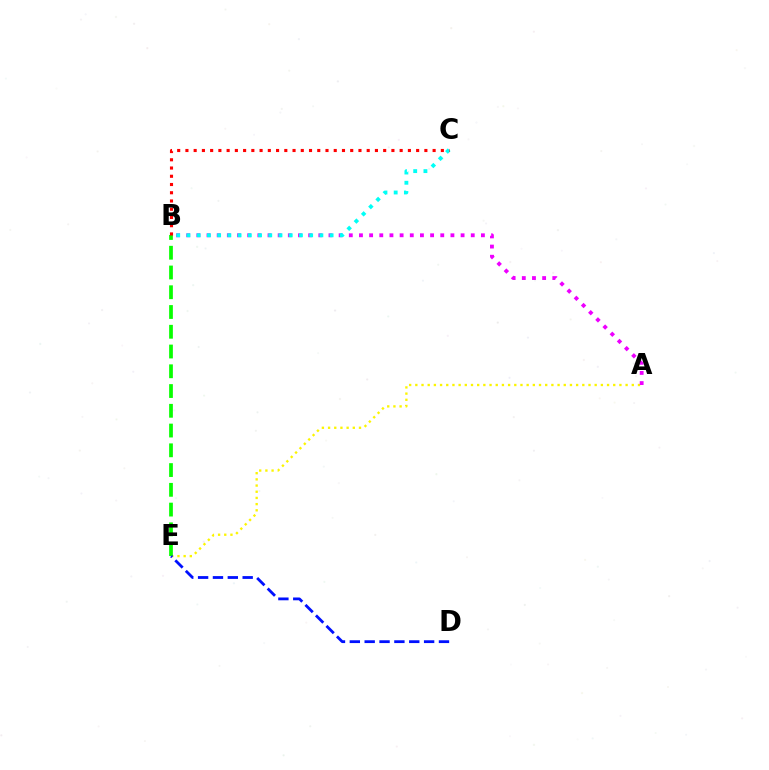{('A', 'E'): [{'color': '#fcf500', 'line_style': 'dotted', 'thickness': 1.68}], ('B', 'E'): [{'color': '#08ff00', 'line_style': 'dashed', 'thickness': 2.68}], ('A', 'B'): [{'color': '#ee00ff', 'line_style': 'dotted', 'thickness': 2.76}], ('B', 'C'): [{'color': '#00fff6', 'line_style': 'dotted', 'thickness': 2.78}, {'color': '#ff0000', 'line_style': 'dotted', 'thickness': 2.24}], ('D', 'E'): [{'color': '#0010ff', 'line_style': 'dashed', 'thickness': 2.02}]}